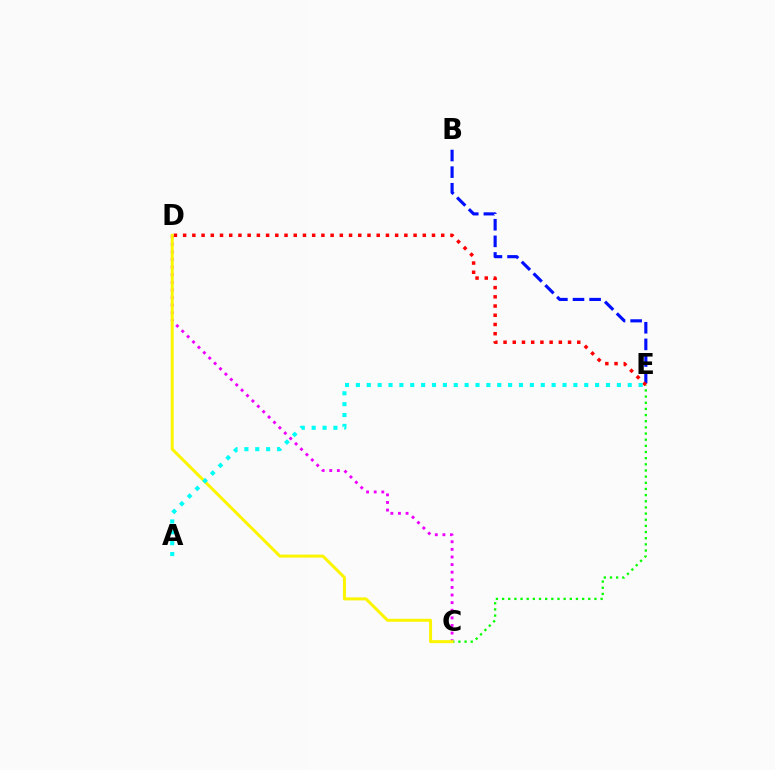{('C', 'D'): [{'color': '#ee00ff', 'line_style': 'dotted', 'thickness': 2.07}, {'color': '#fcf500', 'line_style': 'solid', 'thickness': 2.15}], ('B', 'E'): [{'color': '#0010ff', 'line_style': 'dashed', 'thickness': 2.26}], ('C', 'E'): [{'color': '#08ff00', 'line_style': 'dotted', 'thickness': 1.67}], ('D', 'E'): [{'color': '#ff0000', 'line_style': 'dotted', 'thickness': 2.5}], ('A', 'E'): [{'color': '#00fff6', 'line_style': 'dotted', 'thickness': 2.95}]}